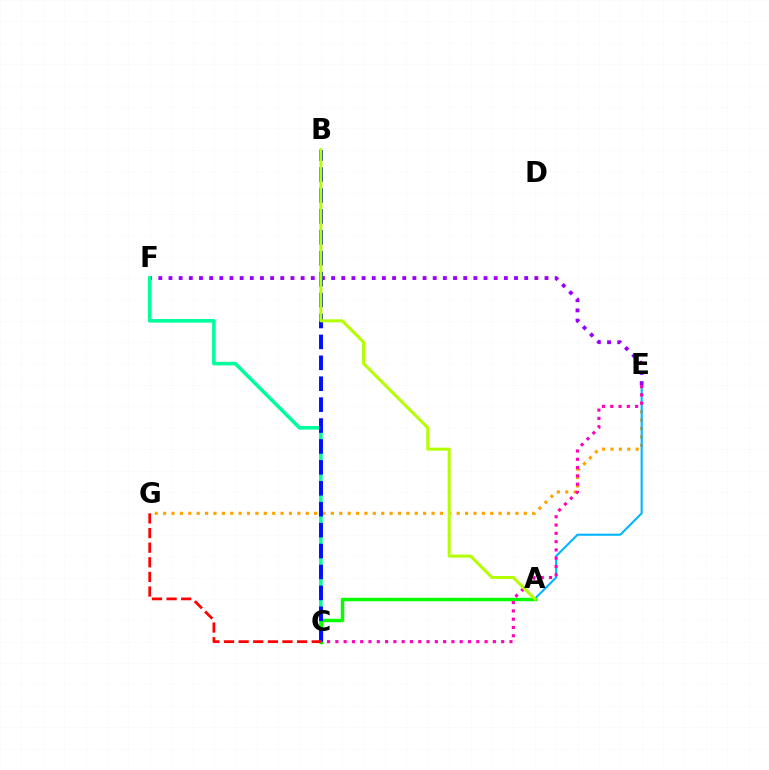{('E', 'G'): [{'color': '#ffa500', 'line_style': 'dotted', 'thickness': 2.28}], ('A', 'E'): [{'color': '#00b5ff', 'line_style': 'solid', 'thickness': 1.5}], ('E', 'F'): [{'color': '#9b00ff', 'line_style': 'dotted', 'thickness': 2.76}], ('C', 'F'): [{'color': '#00ff9d', 'line_style': 'solid', 'thickness': 2.58}], ('A', 'C'): [{'color': '#08ff00', 'line_style': 'solid', 'thickness': 2.49}], ('B', 'C'): [{'color': '#0010ff', 'line_style': 'dashed', 'thickness': 2.84}], ('C', 'E'): [{'color': '#ff00bd', 'line_style': 'dotted', 'thickness': 2.25}], ('A', 'B'): [{'color': '#b3ff00', 'line_style': 'solid', 'thickness': 2.18}], ('C', 'G'): [{'color': '#ff0000', 'line_style': 'dashed', 'thickness': 1.99}]}